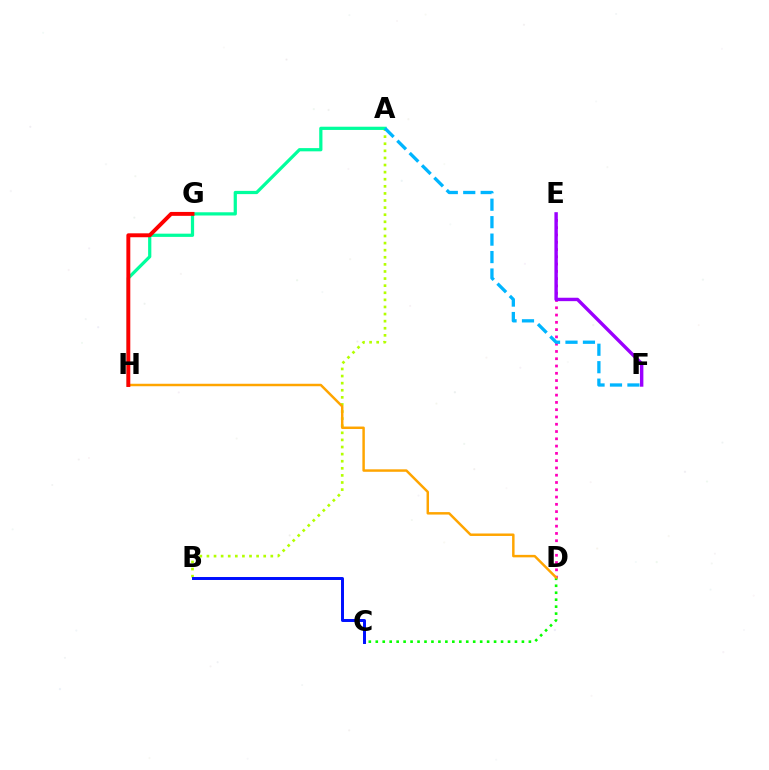{('A', 'B'): [{'color': '#b3ff00', 'line_style': 'dotted', 'thickness': 1.93}], ('D', 'E'): [{'color': '#ff00bd', 'line_style': 'dotted', 'thickness': 1.98}], ('C', 'D'): [{'color': '#08ff00', 'line_style': 'dotted', 'thickness': 1.89}], ('B', 'C'): [{'color': '#0010ff', 'line_style': 'solid', 'thickness': 2.14}], ('D', 'H'): [{'color': '#ffa500', 'line_style': 'solid', 'thickness': 1.78}], ('E', 'F'): [{'color': '#9b00ff', 'line_style': 'solid', 'thickness': 2.45}], ('A', 'H'): [{'color': '#00ff9d', 'line_style': 'solid', 'thickness': 2.32}], ('G', 'H'): [{'color': '#ff0000', 'line_style': 'solid', 'thickness': 2.82}], ('A', 'F'): [{'color': '#00b5ff', 'line_style': 'dashed', 'thickness': 2.37}]}